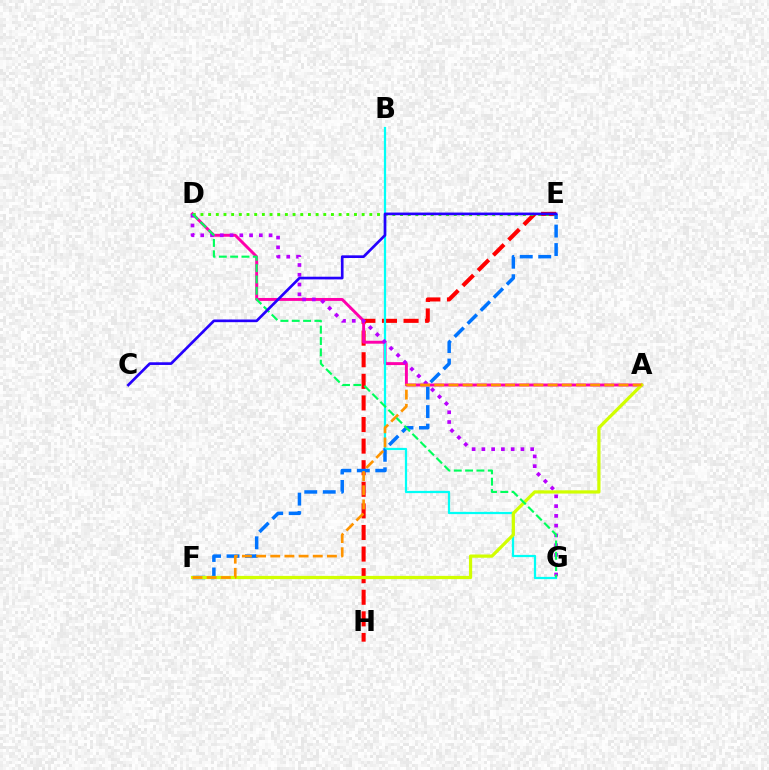{('E', 'H'): [{'color': '#ff0000', 'line_style': 'dashed', 'thickness': 2.93}], ('A', 'D'): [{'color': '#ff00ac', 'line_style': 'solid', 'thickness': 2.11}], ('B', 'G'): [{'color': '#00fff6', 'line_style': 'solid', 'thickness': 1.62}], ('D', 'E'): [{'color': '#3dff00', 'line_style': 'dotted', 'thickness': 2.09}], ('D', 'G'): [{'color': '#b900ff', 'line_style': 'dotted', 'thickness': 2.65}, {'color': '#00ff5c', 'line_style': 'dashed', 'thickness': 1.54}], ('E', 'F'): [{'color': '#0074ff', 'line_style': 'dashed', 'thickness': 2.51}], ('A', 'F'): [{'color': '#d1ff00', 'line_style': 'solid', 'thickness': 2.32}, {'color': '#ff9400', 'line_style': 'dashed', 'thickness': 1.92}], ('C', 'E'): [{'color': '#2500ff', 'line_style': 'solid', 'thickness': 1.93}]}